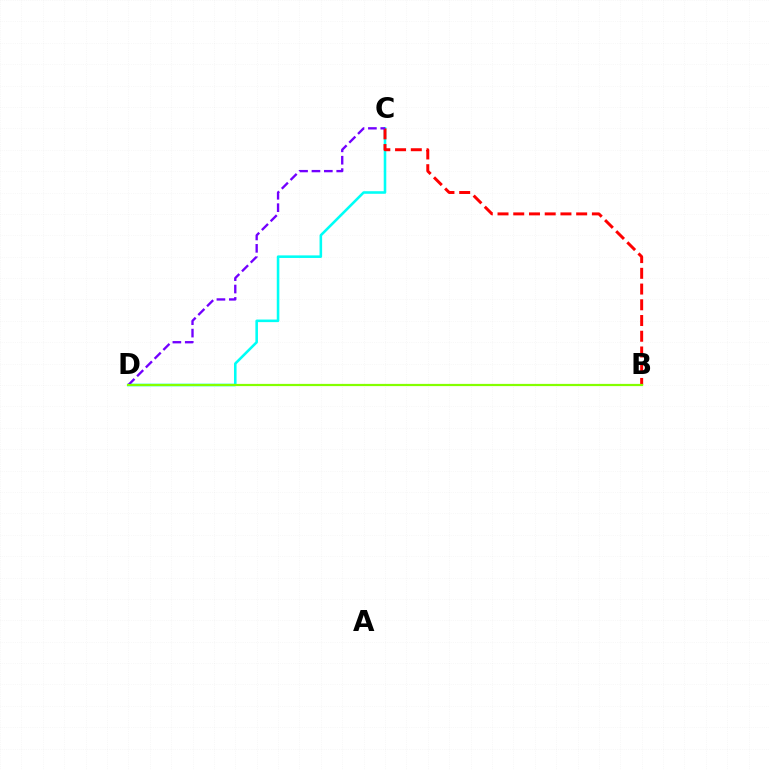{('C', 'D'): [{'color': '#00fff6', 'line_style': 'solid', 'thickness': 1.86}, {'color': '#7200ff', 'line_style': 'dashed', 'thickness': 1.68}], ('B', 'C'): [{'color': '#ff0000', 'line_style': 'dashed', 'thickness': 2.14}], ('B', 'D'): [{'color': '#84ff00', 'line_style': 'solid', 'thickness': 1.6}]}